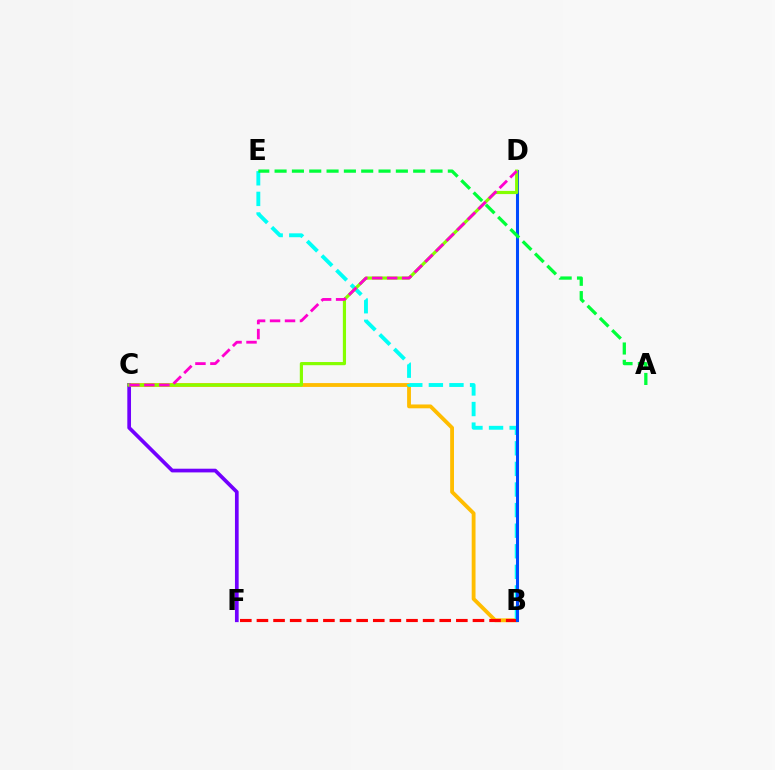{('B', 'C'): [{'color': '#ffbd00', 'line_style': 'solid', 'thickness': 2.76}], ('C', 'F'): [{'color': '#7200ff', 'line_style': 'solid', 'thickness': 2.66}], ('B', 'E'): [{'color': '#00fff6', 'line_style': 'dashed', 'thickness': 2.8}], ('B', 'F'): [{'color': '#ff0000', 'line_style': 'dashed', 'thickness': 2.26}], ('B', 'D'): [{'color': '#004bff', 'line_style': 'solid', 'thickness': 2.19}], ('C', 'D'): [{'color': '#84ff00', 'line_style': 'solid', 'thickness': 2.28}, {'color': '#ff00cf', 'line_style': 'dashed', 'thickness': 2.03}], ('A', 'E'): [{'color': '#00ff39', 'line_style': 'dashed', 'thickness': 2.35}]}